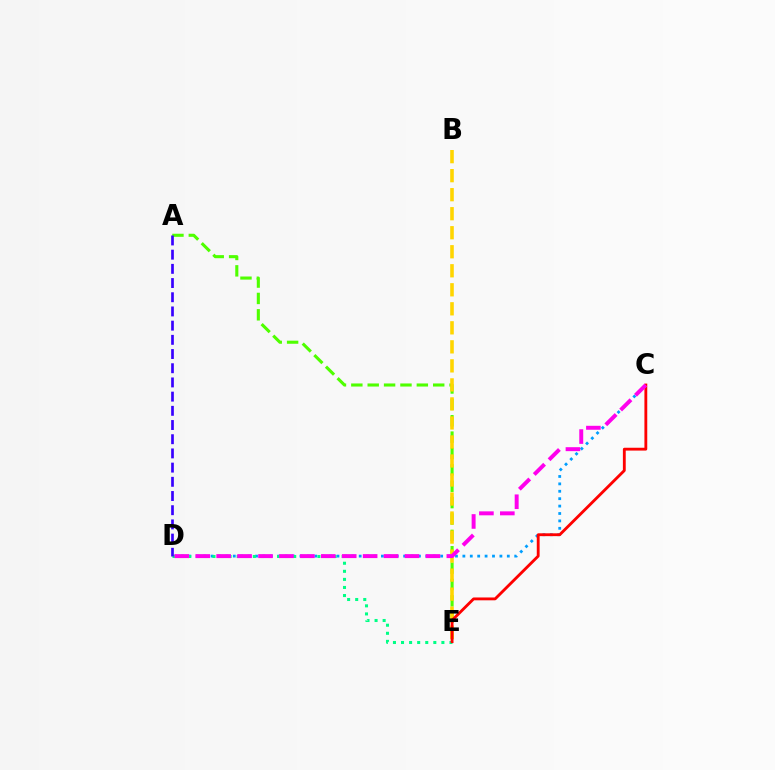{('C', 'D'): [{'color': '#009eff', 'line_style': 'dotted', 'thickness': 2.01}, {'color': '#ff00ed', 'line_style': 'dashed', 'thickness': 2.84}], ('D', 'E'): [{'color': '#00ff86', 'line_style': 'dotted', 'thickness': 2.19}], ('A', 'E'): [{'color': '#4fff00', 'line_style': 'dashed', 'thickness': 2.22}], ('B', 'E'): [{'color': '#ffd500', 'line_style': 'dashed', 'thickness': 2.58}], ('C', 'E'): [{'color': '#ff0000', 'line_style': 'solid', 'thickness': 2.05}], ('A', 'D'): [{'color': '#3700ff', 'line_style': 'dashed', 'thickness': 1.93}]}